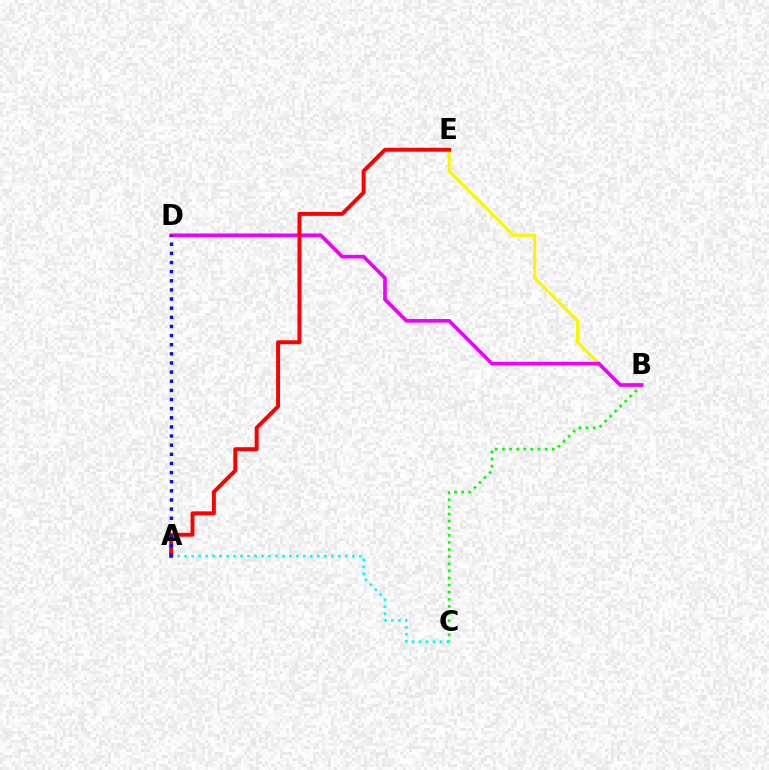{('A', 'C'): [{'color': '#00fff6', 'line_style': 'dotted', 'thickness': 1.9}], ('B', 'E'): [{'color': '#fcf500', 'line_style': 'solid', 'thickness': 2.19}], ('B', 'C'): [{'color': '#08ff00', 'line_style': 'dotted', 'thickness': 1.93}], ('B', 'D'): [{'color': '#ee00ff', 'line_style': 'solid', 'thickness': 2.63}], ('A', 'E'): [{'color': '#ff0000', 'line_style': 'solid', 'thickness': 2.83}], ('A', 'D'): [{'color': '#0010ff', 'line_style': 'dotted', 'thickness': 2.48}]}